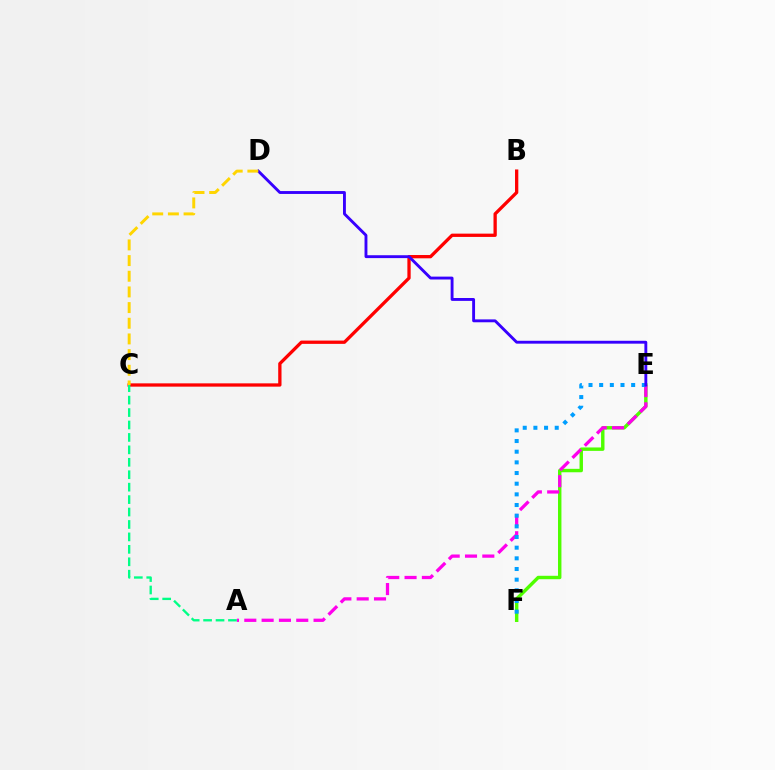{('E', 'F'): [{'color': '#4fff00', 'line_style': 'solid', 'thickness': 2.46}, {'color': '#009eff', 'line_style': 'dotted', 'thickness': 2.9}], ('A', 'E'): [{'color': '#ff00ed', 'line_style': 'dashed', 'thickness': 2.35}], ('B', 'C'): [{'color': '#ff0000', 'line_style': 'solid', 'thickness': 2.37}], ('A', 'C'): [{'color': '#00ff86', 'line_style': 'dashed', 'thickness': 1.69}], ('D', 'E'): [{'color': '#3700ff', 'line_style': 'solid', 'thickness': 2.07}], ('C', 'D'): [{'color': '#ffd500', 'line_style': 'dashed', 'thickness': 2.13}]}